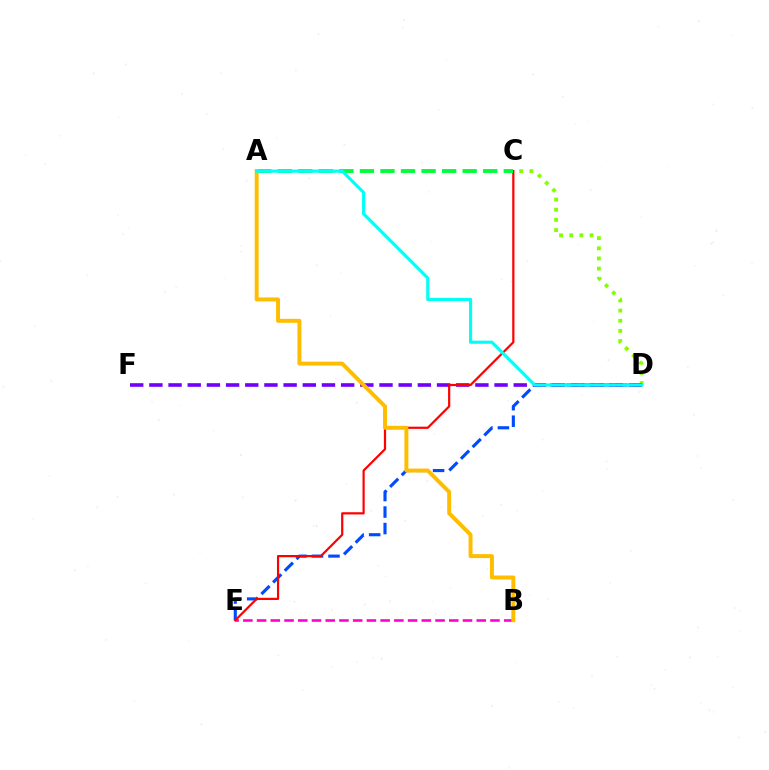{('D', 'E'): [{'color': '#004bff', 'line_style': 'dashed', 'thickness': 2.24}], ('C', 'D'): [{'color': '#84ff00', 'line_style': 'dotted', 'thickness': 2.76}], ('D', 'F'): [{'color': '#7200ff', 'line_style': 'dashed', 'thickness': 2.61}], ('B', 'E'): [{'color': '#ff00cf', 'line_style': 'dashed', 'thickness': 1.87}], ('C', 'E'): [{'color': '#ff0000', 'line_style': 'solid', 'thickness': 1.59}], ('A', 'C'): [{'color': '#00ff39', 'line_style': 'dashed', 'thickness': 2.79}], ('A', 'B'): [{'color': '#ffbd00', 'line_style': 'solid', 'thickness': 2.85}], ('A', 'D'): [{'color': '#00fff6', 'line_style': 'solid', 'thickness': 2.26}]}